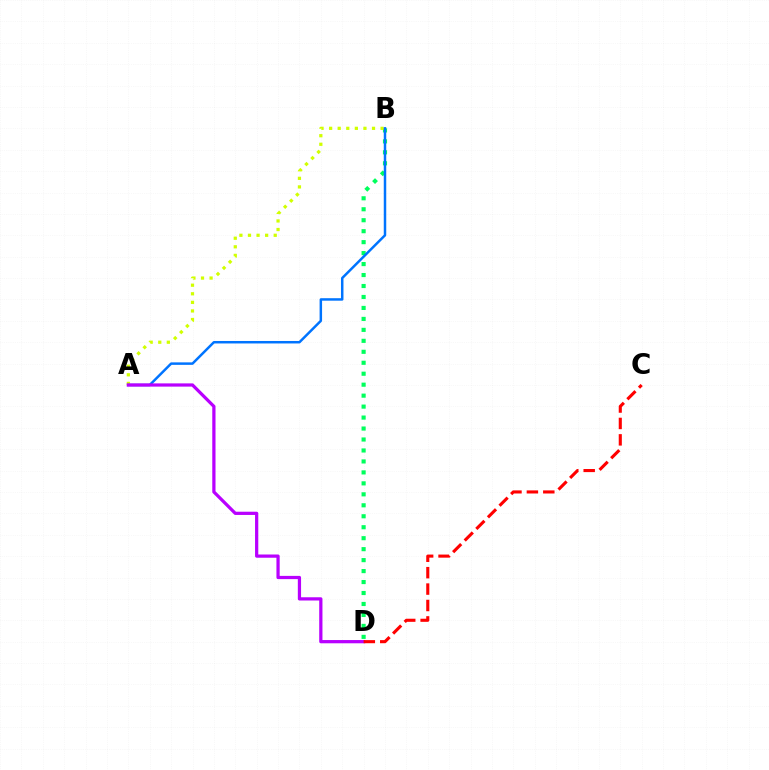{('B', 'D'): [{'color': '#00ff5c', 'line_style': 'dotted', 'thickness': 2.98}], ('A', 'B'): [{'color': '#d1ff00', 'line_style': 'dotted', 'thickness': 2.33}, {'color': '#0074ff', 'line_style': 'solid', 'thickness': 1.79}], ('A', 'D'): [{'color': '#b900ff', 'line_style': 'solid', 'thickness': 2.33}], ('C', 'D'): [{'color': '#ff0000', 'line_style': 'dashed', 'thickness': 2.23}]}